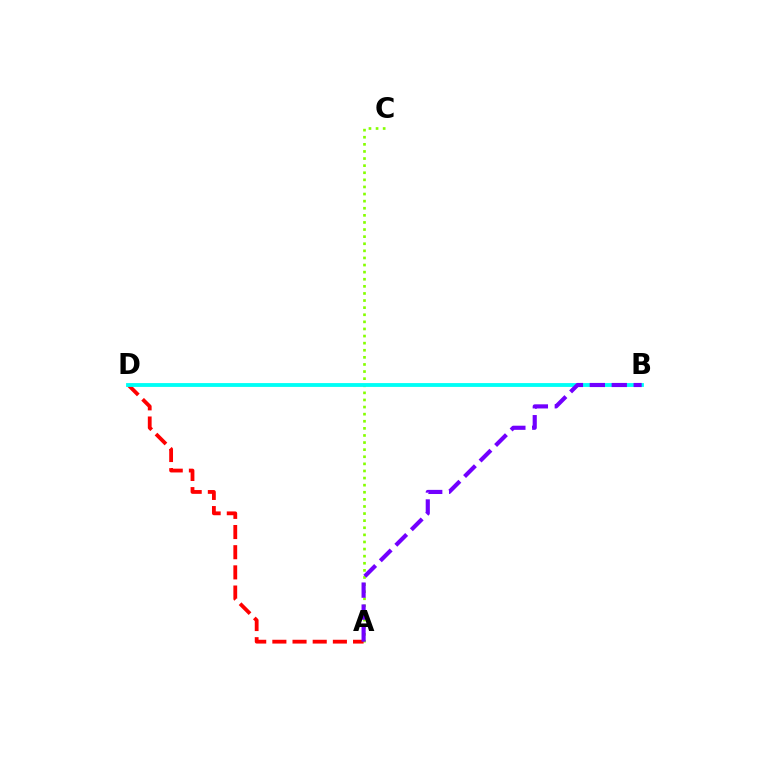{('A', 'C'): [{'color': '#84ff00', 'line_style': 'dotted', 'thickness': 1.93}], ('A', 'D'): [{'color': '#ff0000', 'line_style': 'dashed', 'thickness': 2.74}], ('B', 'D'): [{'color': '#00fff6', 'line_style': 'solid', 'thickness': 2.76}], ('A', 'B'): [{'color': '#7200ff', 'line_style': 'dashed', 'thickness': 2.98}]}